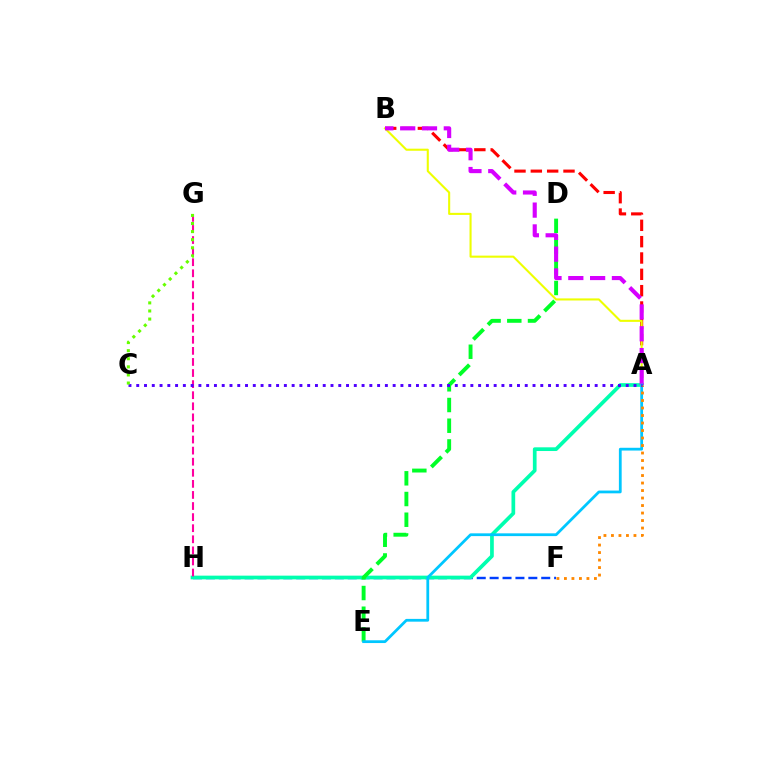{('F', 'H'): [{'color': '#003fff', 'line_style': 'dashed', 'thickness': 1.75}], ('A', 'B'): [{'color': '#ff0000', 'line_style': 'dashed', 'thickness': 2.22}, {'color': '#eeff00', 'line_style': 'solid', 'thickness': 1.5}, {'color': '#d600ff', 'line_style': 'dashed', 'thickness': 2.96}], ('A', 'H'): [{'color': '#00ffaf', 'line_style': 'solid', 'thickness': 2.67}], ('D', 'E'): [{'color': '#00ff27', 'line_style': 'dashed', 'thickness': 2.81}], ('G', 'H'): [{'color': '#ff00a0', 'line_style': 'dashed', 'thickness': 1.51}], ('A', 'E'): [{'color': '#00c7ff', 'line_style': 'solid', 'thickness': 2.0}], ('A', 'F'): [{'color': '#ff8800', 'line_style': 'dotted', 'thickness': 2.04}], ('A', 'C'): [{'color': '#4f00ff', 'line_style': 'dotted', 'thickness': 2.11}], ('C', 'G'): [{'color': '#66ff00', 'line_style': 'dotted', 'thickness': 2.2}]}